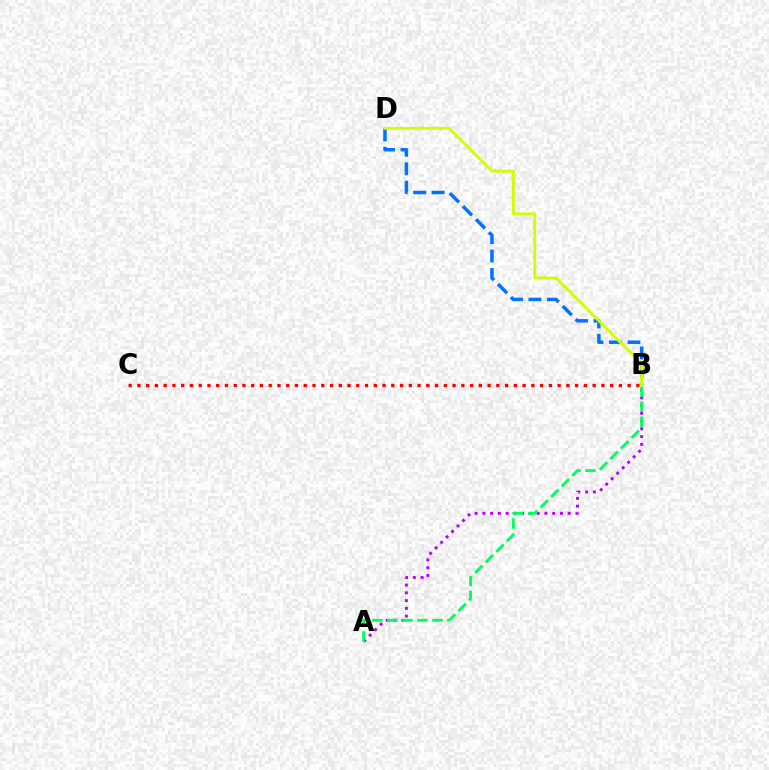{('A', 'B'): [{'color': '#b900ff', 'line_style': 'dotted', 'thickness': 2.11}, {'color': '#00ff5c', 'line_style': 'dashed', 'thickness': 2.04}], ('B', 'C'): [{'color': '#ff0000', 'line_style': 'dotted', 'thickness': 2.38}], ('B', 'D'): [{'color': '#0074ff', 'line_style': 'dashed', 'thickness': 2.51}, {'color': '#d1ff00', 'line_style': 'solid', 'thickness': 2.07}]}